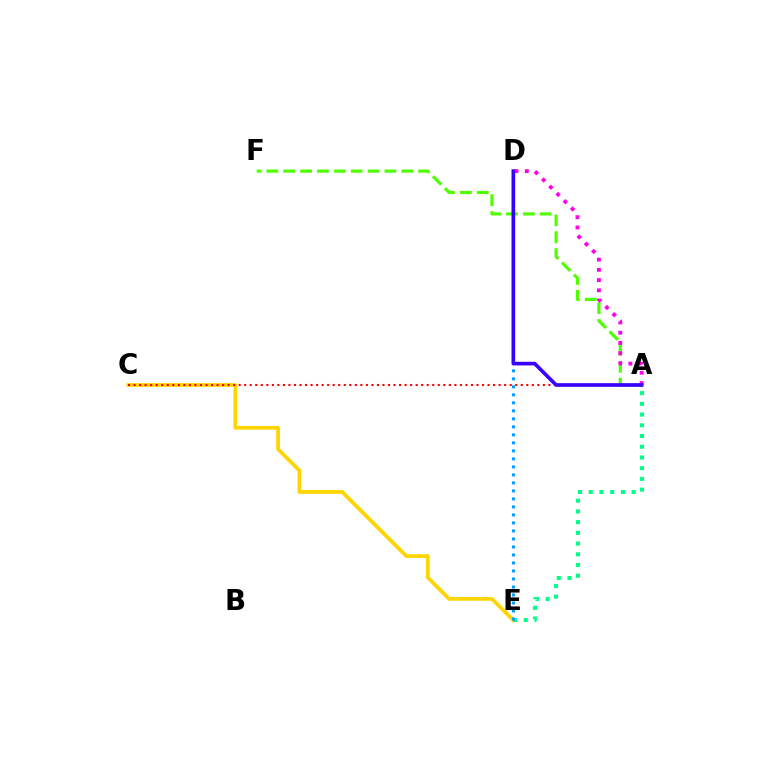{('C', 'E'): [{'color': '#ffd500', 'line_style': 'solid', 'thickness': 2.71}], ('A', 'F'): [{'color': '#4fff00', 'line_style': 'dashed', 'thickness': 2.29}], ('A', 'D'): [{'color': '#ff00ed', 'line_style': 'dotted', 'thickness': 2.78}, {'color': '#3700ff', 'line_style': 'solid', 'thickness': 2.63}], ('A', 'E'): [{'color': '#00ff86', 'line_style': 'dotted', 'thickness': 2.91}], ('D', 'E'): [{'color': '#009eff', 'line_style': 'dotted', 'thickness': 2.18}], ('A', 'C'): [{'color': '#ff0000', 'line_style': 'dotted', 'thickness': 1.5}]}